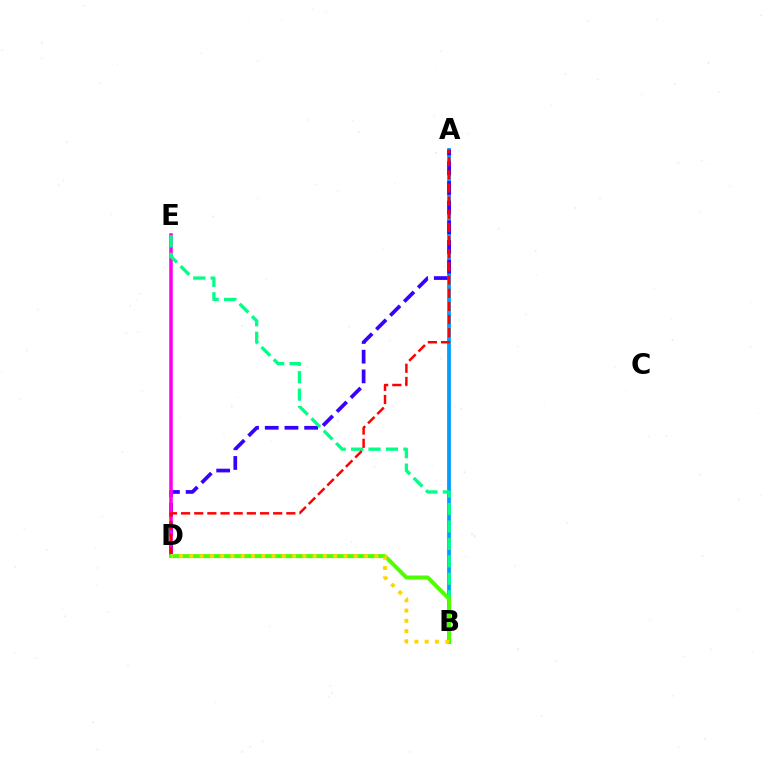{('A', 'B'): [{'color': '#009eff', 'line_style': 'solid', 'thickness': 2.71}], ('A', 'D'): [{'color': '#3700ff', 'line_style': 'dashed', 'thickness': 2.68}, {'color': '#ff0000', 'line_style': 'dashed', 'thickness': 1.79}], ('D', 'E'): [{'color': '#ff00ed', 'line_style': 'solid', 'thickness': 2.55}], ('B', 'E'): [{'color': '#00ff86', 'line_style': 'dashed', 'thickness': 2.37}], ('B', 'D'): [{'color': '#4fff00', 'line_style': 'solid', 'thickness': 2.88}, {'color': '#ffd500', 'line_style': 'dotted', 'thickness': 2.79}]}